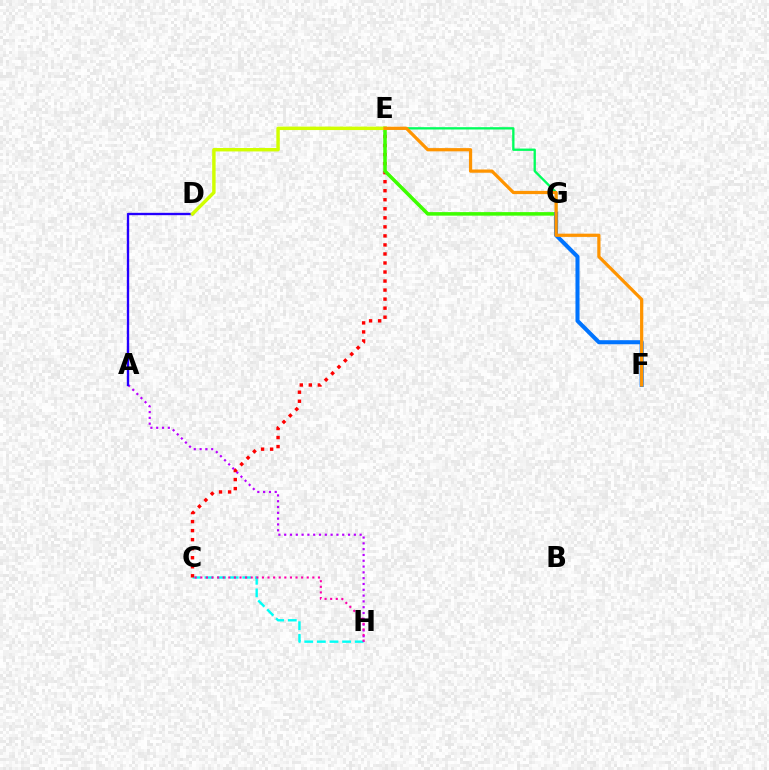{('C', 'H'): [{'color': '#00fff6', 'line_style': 'dashed', 'thickness': 1.71}, {'color': '#ff00ac', 'line_style': 'dotted', 'thickness': 1.52}], ('C', 'E'): [{'color': '#ff0000', 'line_style': 'dotted', 'thickness': 2.45}], ('A', 'H'): [{'color': '#b900ff', 'line_style': 'dotted', 'thickness': 1.58}], ('E', 'G'): [{'color': '#00ff5c', 'line_style': 'solid', 'thickness': 1.67}, {'color': '#3dff00', 'line_style': 'solid', 'thickness': 2.55}], ('A', 'D'): [{'color': '#2500ff', 'line_style': 'solid', 'thickness': 1.7}], ('D', 'E'): [{'color': '#d1ff00', 'line_style': 'solid', 'thickness': 2.47}], ('F', 'G'): [{'color': '#0074ff', 'line_style': 'solid', 'thickness': 2.91}], ('E', 'F'): [{'color': '#ff9400', 'line_style': 'solid', 'thickness': 2.32}]}